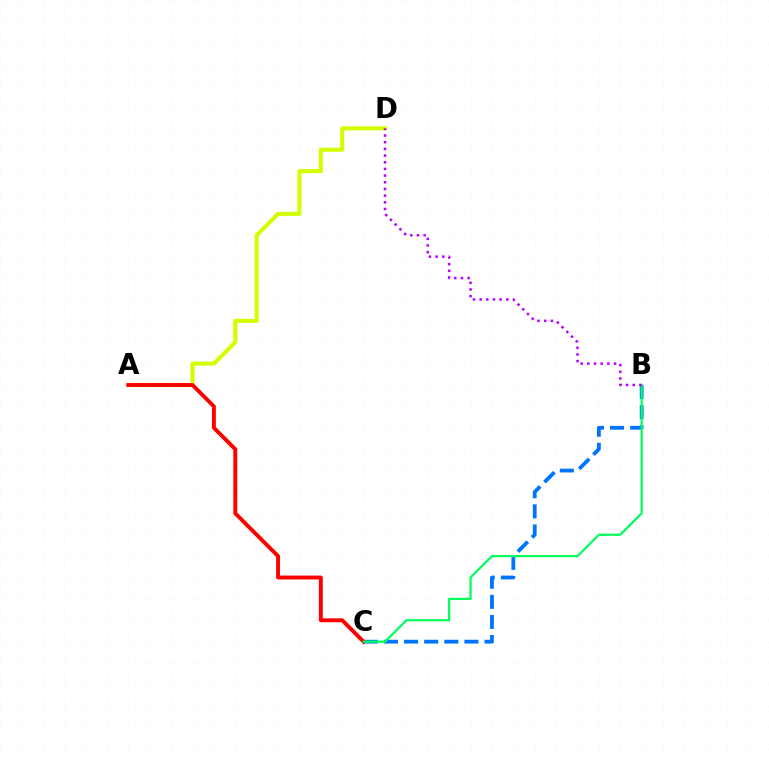{('B', 'C'): [{'color': '#0074ff', 'line_style': 'dashed', 'thickness': 2.73}, {'color': '#00ff5c', 'line_style': 'solid', 'thickness': 1.6}], ('A', 'D'): [{'color': '#d1ff00', 'line_style': 'solid', 'thickness': 2.93}], ('A', 'C'): [{'color': '#ff0000', 'line_style': 'solid', 'thickness': 2.82}], ('B', 'D'): [{'color': '#b900ff', 'line_style': 'dotted', 'thickness': 1.81}]}